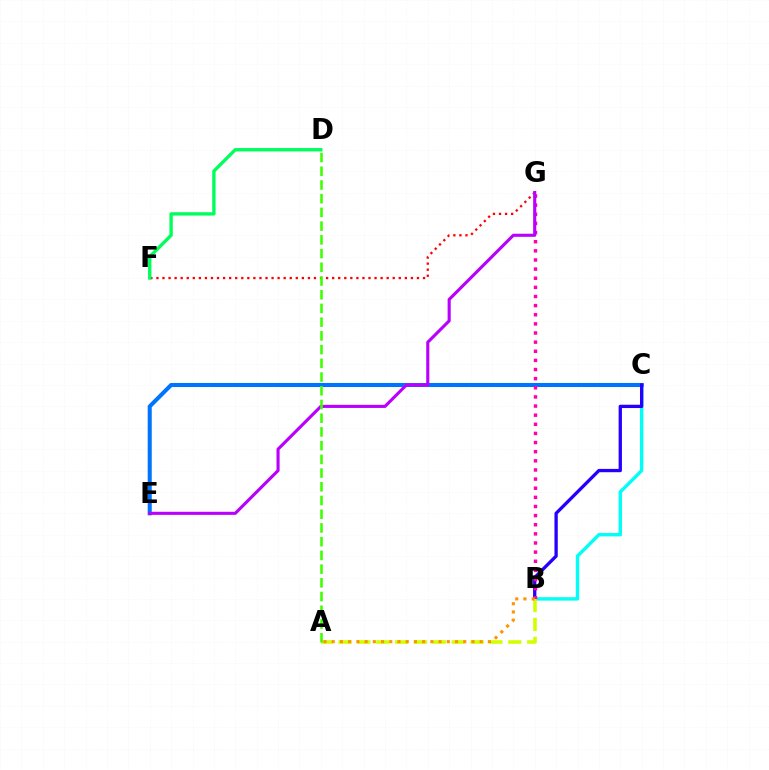{('B', 'C'): [{'color': '#00fff6', 'line_style': 'solid', 'thickness': 2.44}, {'color': '#2500ff', 'line_style': 'solid', 'thickness': 2.38}], ('C', 'E'): [{'color': '#0074ff', 'line_style': 'solid', 'thickness': 2.92}], ('B', 'G'): [{'color': '#ff00ac', 'line_style': 'dotted', 'thickness': 2.48}], ('F', 'G'): [{'color': '#ff0000', 'line_style': 'dotted', 'thickness': 1.65}], ('A', 'B'): [{'color': '#d1ff00', 'line_style': 'dashed', 'thickness': 2.56}, {'color': '#ff9400', 'line_style': 'dotted', 'thickness': 2.23}], ('E', 'G'): [{'color': '#b900ff', 'line_style': 'solid', 'thickness': 2.23}], ('D', 'F'): [{'color': '#00ff5c', 'line_style': 'solid', 'thickness': 2.41}], ('A', 'D'): [{'color': '#3dff00', 'line_style': 'dashed', 'thickness': 1.86}]}